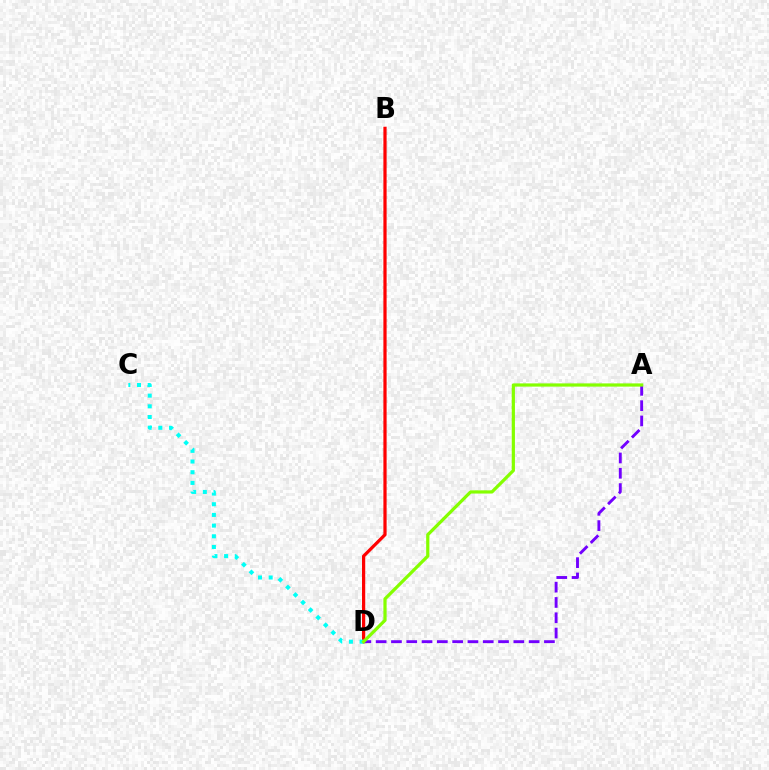{('B', 'D'): [{'color': '#ff0000', 'line_style': 'solid', 'thickness': 2.32}], ('C', 'D'): [{'color': '#00fff6', 'line_style': 'dotted', 'thickness': 2.9}], ('A', 'D'): [{'color': '#7200ff', 'line_style': 'dashed', 'thickness': 2.08}, {'color': '#84ff00', 'line_style': 'solid', 'thickness': 2.32}]}